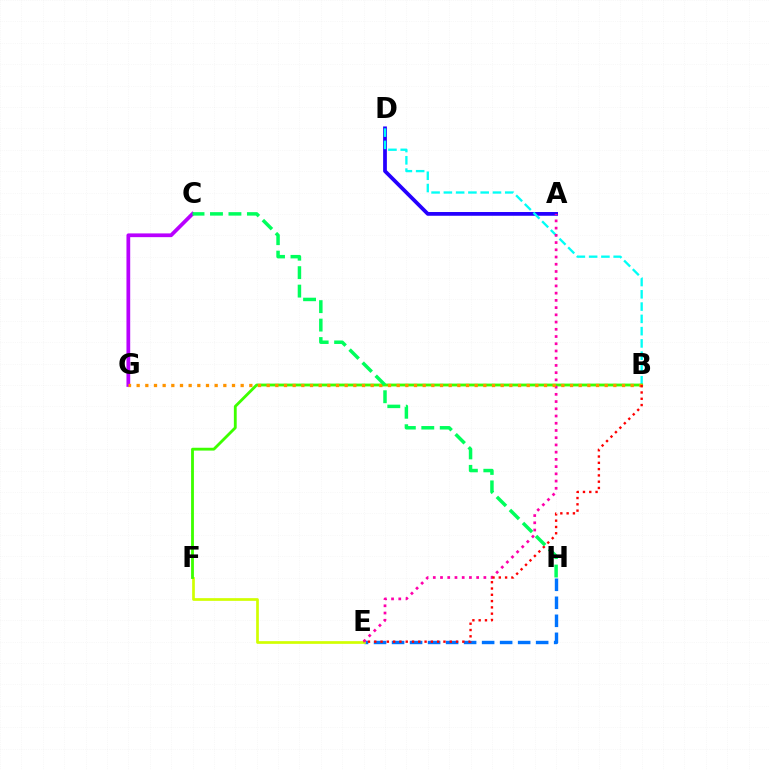{('E', 'H'): [{'color': '#0074ff', 'line_style': 'dashed', 'thickness': 2.45}], ('C', 'G'): [{'color': '#b900ff', 'line_style': 'solid', 'thickness': 2.69}], ('A', 'D'): [{'color': '#2500ff', 'line_style': 'solid', 'thickness': 2.7}], ('E', 'F'): [{'color': '#d1ff00', 'line_style': 'solid', 'thickness': 1.94}], ('B', 'D'): [{'color': '#00fff6', 'line_style': 'dashed', 'thickness': 1.67}], ('B', 'F'): [{'color': '#3dff00', 'line_style': 'solid', 'thickness': 2.04}], ('A', 'E'): [{'color': '#ff00ac', 'line_style': 'dotted', 'thickness': 1.96}], ('B', 'G'): [{'color': '#ff9400', 'line_style': 'dotted', 'thickness': 2.35}], ('B', 'E'): [{'color': '#ff0000', 'line_style': 'dotted', 'thickness': 1.71}], ('C', 'H'): [{'color': '#00ff5c', 'line_style': 'dashed', 'thickness': 2.51}]}